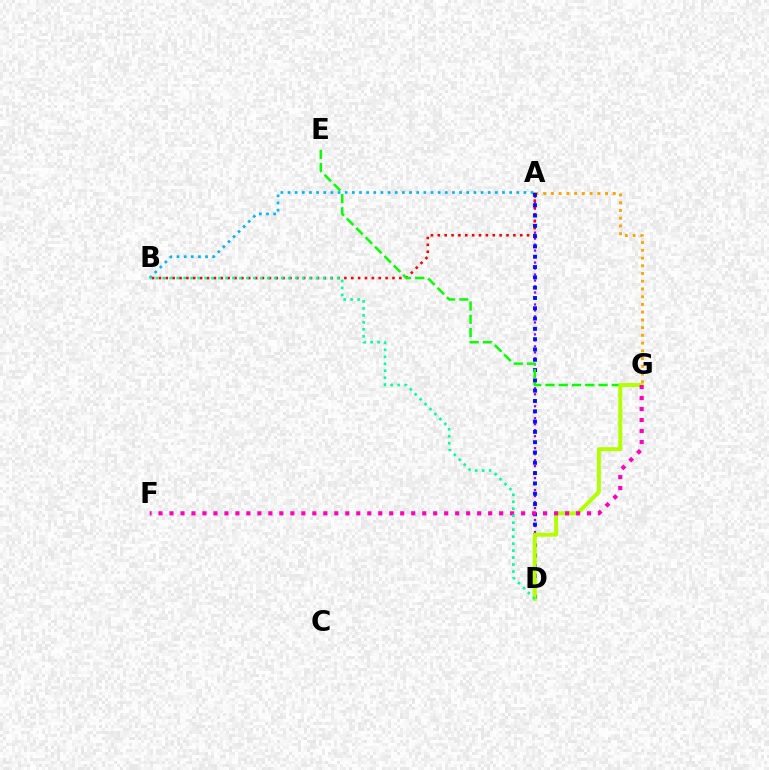{('A', 'D'): [{'color': '#9b00ff', 'line_style': 'dotted', 'thickness': 1.63}, {'color': '#0010ff', 'line_style': 'dotted', 'thickness': 2.8}], ('A', 'B'): [{'color': '#ff0000', 'line_style': 'dotted', 'thickness': 1.87}, {'color': '#00b5ff', 'line_style': 'dotted', 'thickness': 1.94}], ('A', 'G'): [{'color': '#ffa500', 'line_style': 'dotted', 'thickness': 2.1}], ('E', 'G'): [{'color': '#08ff00', 'line_style': 'dashed', 'thickness': 1.8}], ('D', 'G'): [{'color': '#b3ff00', 'line_style': 'solid', 'thickness': 2.84}], ('F', 'G'): [{'color': '#ff00bd', 'line_style': 'dotted', 'thickness': 2.99}], ('B', 'D'): [{'color': '#00ff9d', 'line_style': 'dotted', 'thickness': 1.9}]}